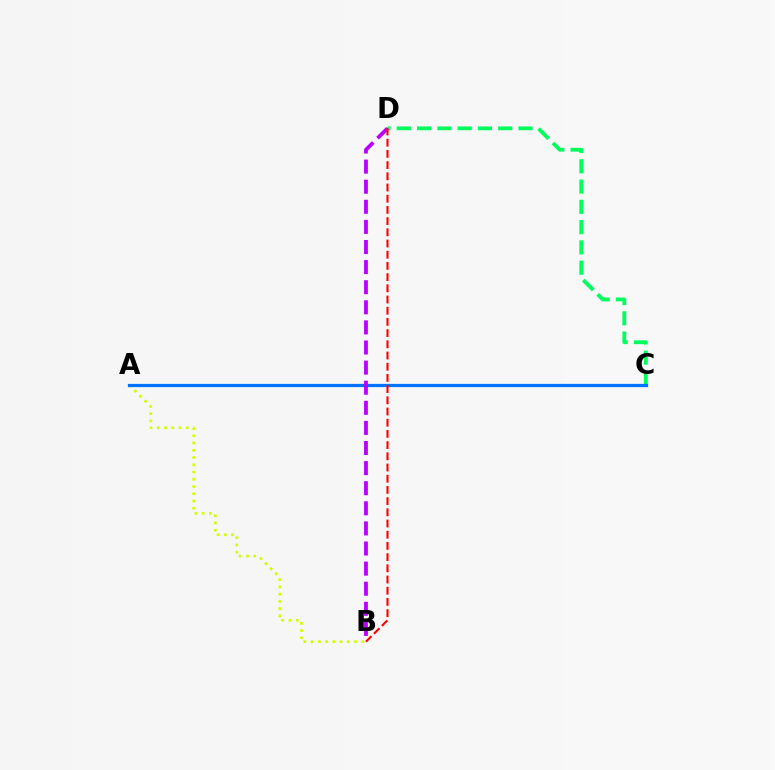{('C', 'D'): [{'color': '#00ff5c', 'line_style': 'dashed', 'thickness': 2.76}], ('A', 'B'): [{'color': '#d1ff00', 'line_style': 'dotted', 'thickness': 1.97}], ('A', 'C'): [{'color': '#0074ff', 'line_style': 'solid', 'thickness': 2.35}], ('B', 'D'): [{'color': '#b900ff', 'line_style': 'dashed', 'thickness': 2.73}, {'color': '#ff0000', 'line_style': 'dashed', 'thickness': 1.52}]}